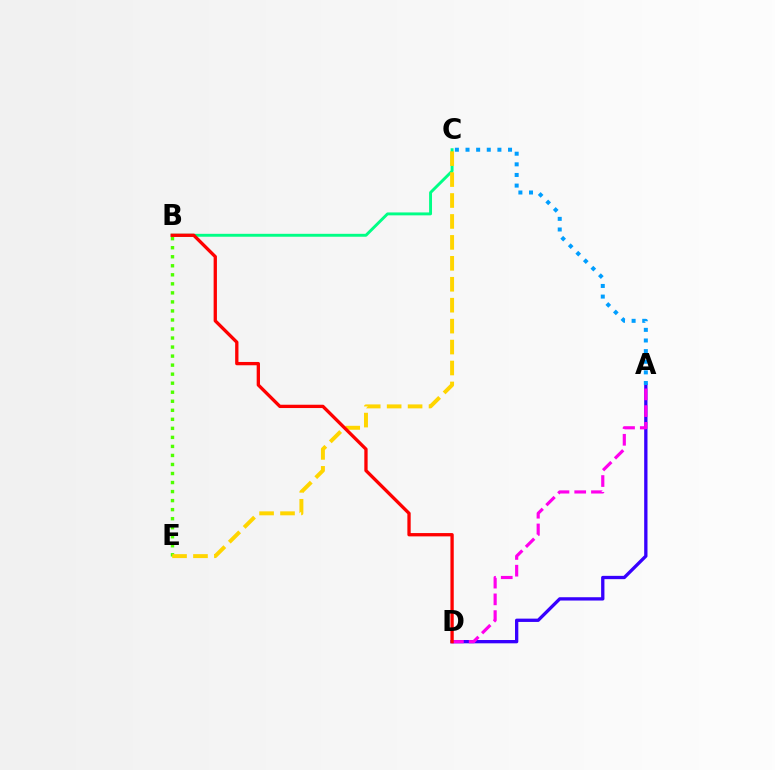{('B', 'C'): [{'color': '#00ff86', 'line_style': 'solid', 'thickness': 2.1}], ('B', 'E'): [{'color': '#4fff00', 'line_style': 'dotted', 'thickness': 2.45}], ('A', 'D'): [{'color': '#3700ff', 'line_style': 'solid', 'thickness': 2.38}, {'color': '#ff00ed', 'line_style': 'dashed', 'thickness': 2.27}], ('A', 'C'): [{'color': '#009eff', 'line_style': 'dotted', 'thickness': 2.89}], ('C', 'E'): [{'color': '#ffd500', 'line_style': 'dashed', 'thickness': 2.84}], ('B', 'D'): [{'color': '#ff0000', 'line_style': 'solid', 'thickness': 2.38}]}